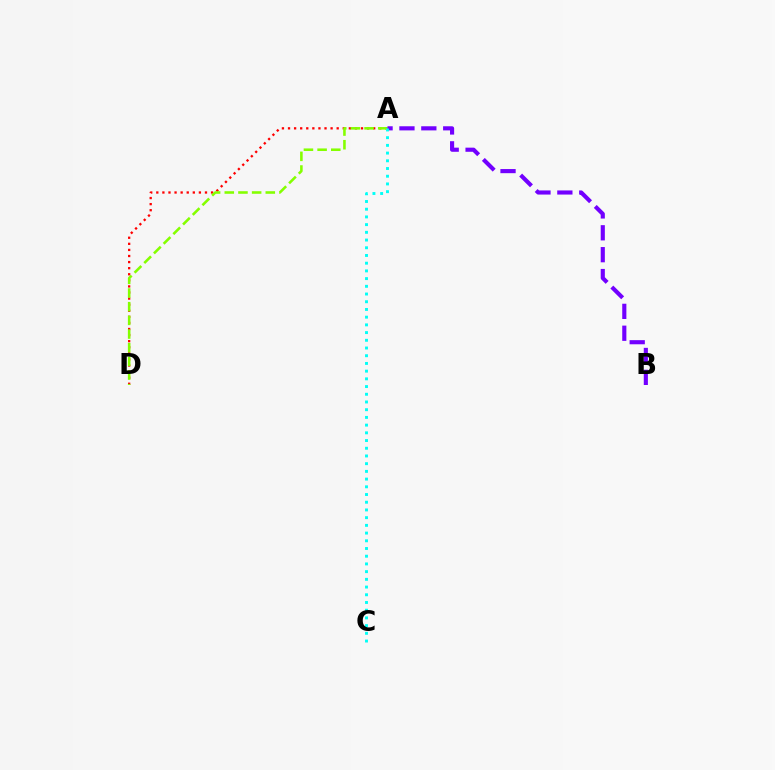{('A', 'D'): [{'color': '#ff0000', 'line_style': 'dotted', 'thickness': 1.65}, {'color': '#84ff00', 'line_style': 'dashed', 'thickness': 1.86}], ('A', 'B'): [{'color': '#7200ff', 'line_style': 'dashed', 'thickness': 2.97}], ('A', 'C'): [{'color': '#00fff6', 'line_style': 'dotted', 'thickness': 2.1}]}